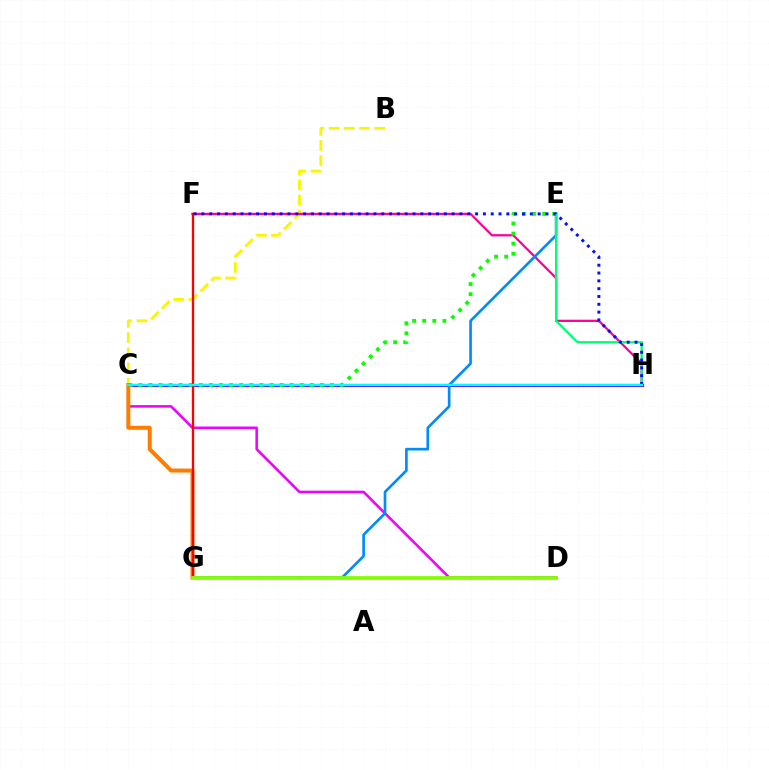{('B', 'C'): [{'color': '#fcf500', 'line_style': 'dashed', 'thickness': 2.07}], ('C', 'H'): [{'color': '#7200ff', 'line_style': 'solid', 'thickness': 2.25}, {'color': '#00fff6', 'line_style': 'solid', 'thickness': 1.68}], ('C', 'D'): [{'color': '#ee00ff', 'line_style': 'solid', 'thickness': 1.82}], ('F', 'H'): [{'color': '#ff0094', 'line_style': 'solid', 'thickness': 1.62}, {'color': '#0010ff', 'line_style': 'dotted', 'thickness': 2.12}], ('E', 'G'): [{'color': '#008cff', 'line_style': 'solid', 'thickness': 1.92}], ('C', 'E'): [{'color': '#08ff00', 'line_style': 'dotted', 'thickness': 2.74}], ('E', 'H'): [{'color': '#00ff74', 'line_style': 'solid', 'thickness': 1.62}], ('C', 'G'): [{'color': '#ff7c00', 'line_style': 'solid', 'thickness': 2.87}], ('F', 'G'): [{'color': '#ff0000', 'line_style': 'solid', 'thickness': 1.68}], ('D', 'G'): [{'color': '#84ff00', 'line_style': 'solid', 'thickness': 2.73}]}